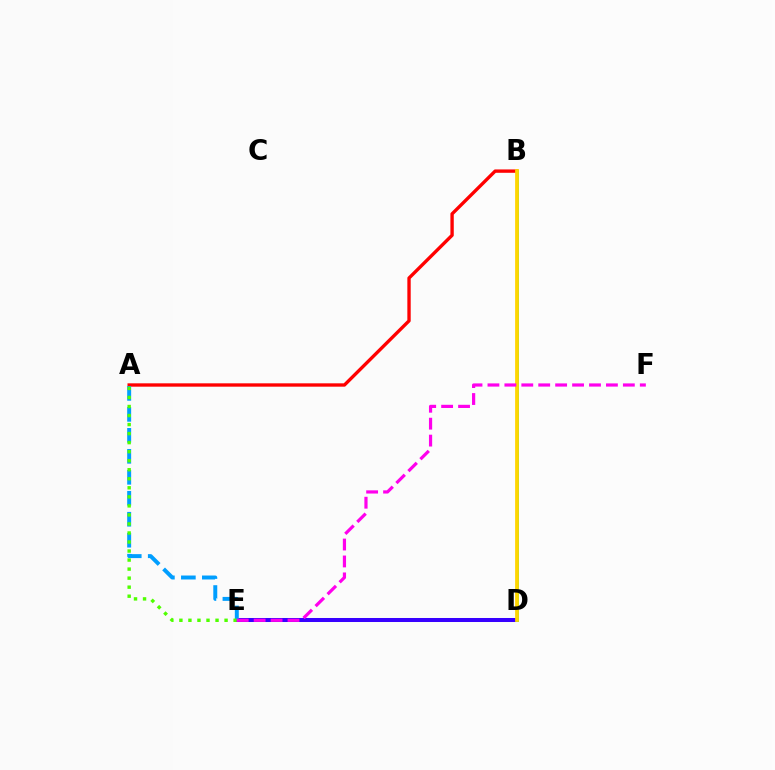{('A', 'B'): [{'color': '#ff0000', 'line_style': 'solid', 'thickness': 2.41}], ('D', 'E'): [{'color': '#3700ff', 'line_style': 'solid', 'thickness': 2.89}], ('A', 'E'): [{'color': '#009eff', 'line_style': 'dashed', 'thickness': 2.85}, {'color': '#4fff00', 'line_style': 'dotted', 'thickness': 2.45}], ('B', 'D'): [{'color': '#00ff86', 'line_style': 'solid', 'thickness': 2.11}, {'color': '#ffd500', 'line_style': 'solid', 'thickness': 2.71}], ('E', 'F'): [{'color': '#ff00ed', 'line_style': 'dashed', 'thickness': 2.3}]}